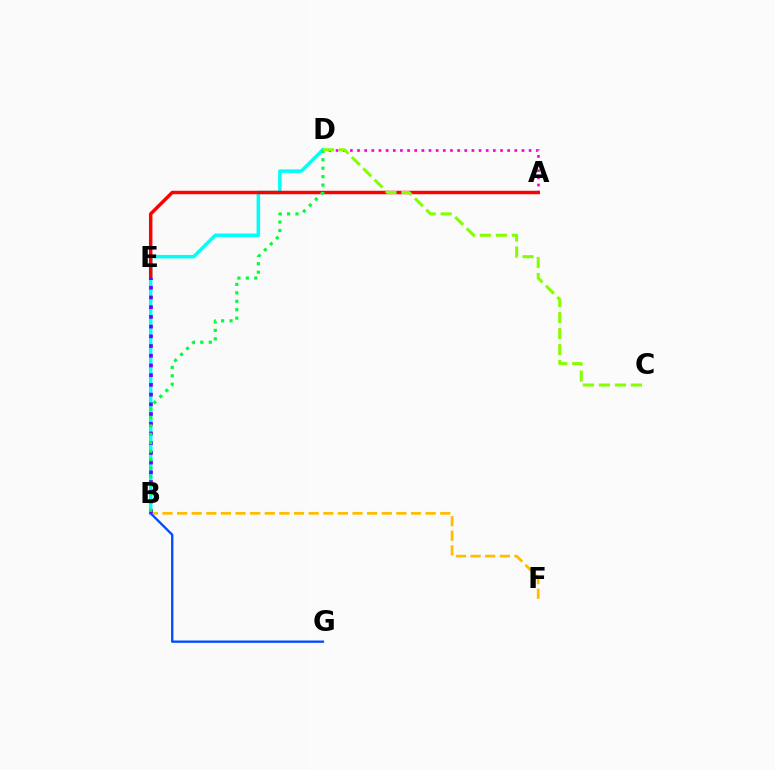{('B', 'F'): [{'color': '#ffbd00', 'line_style': 'dashed', 'thickness': 1.99}], ('B', 'D'): [{'color': '#00fff6', 'line_style': 'solid', 'thickness': 2.53}, {'color': '#00ff39', 'line_style': 'dotted', 'thickness': 2.29}], ('B', 'G'): [{'color': '#004bff', 'line_style': 'solid', 'thickness': 1.67}], ('A', 'D'): [{'color': '#ff00cf', 'line_style': 'dotted', 'thickness': 1.94}], ('A', 'E'): [{'color': '#ff0000', 'line_style': 'solid', 'thickness': 2.49}], ('B', 'E'): [{'color': '#7200ff', 'line_style': 'dotted', 'thickness': 2.64}], ('C', 'D'): [{'color': '#84ff00', 'line_style': 'dashed', 'thickness': 2.18}]}